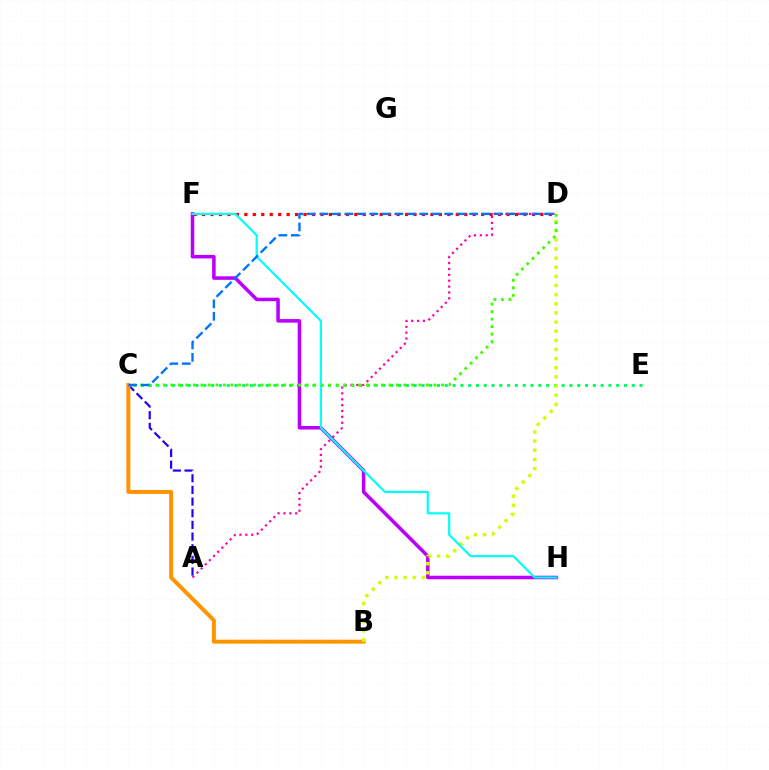{('A', 'D'): [{'color': '#ff00ac', 'line_style': 'dotted', 'thickness': 1.6}], ('A', 'C'): [{'color': '#2500ff', 'line_style': 'dashed', 'thickness': 1.58}], ('C', 'E'): [{'color': '#00ff5c', 'line_style': 'dotted', 'thickness': 2.12}], ('D', 'F'): [{'color': '#ff0000', 'line_style': 'dotted', 'thickness': 2.3}], ('F', 'H'): [{'color': '#b900ff', 'line_style': 'solid', 'thickness': 2.54}, {'color': '#00fff6', 'line_style': 'solid', 'thickness': 1.58}], ('B', 'C'): [{'color': '#ff9400', 'line_style': 'solid', 'thickness': 2.85}], ('B', 'D'): [{'color': '#d1ff00', 'line_style': 'dotted', 'thickness': 2.48}], ('C', 'D'): [{'color': '#3dff00', 'line_style': 'dotted', 'thickness': 2.04}, {'color': '#0074ff', 'line_style': 'dashed', 'thickness': 1.7}]}